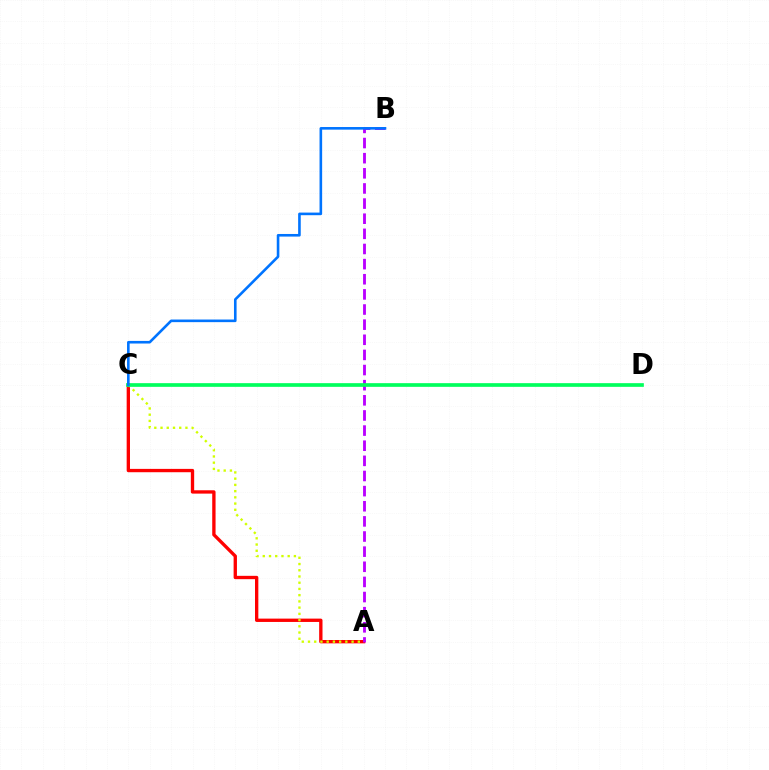{('A', 'C'): [{'color': '#ff0000', 'line_style': 'solid', 'thickness': 2.4}, {'color': '#d1ff00', 'line_style': 'dotted', 'thickness': 1.69}], ('A', 'B'): [{'color': '#b900ff', 'line_style': 'dashed', 'thickness': 2.06}], ('C', 'D'): [{'color': '#00ff5c', 'line_style': 'solid', 'thickness': 2.65}], ('B', 'C'): [{'color': '#0074ff', 'line_style': 'solid', 'thickness': 1.88}]}